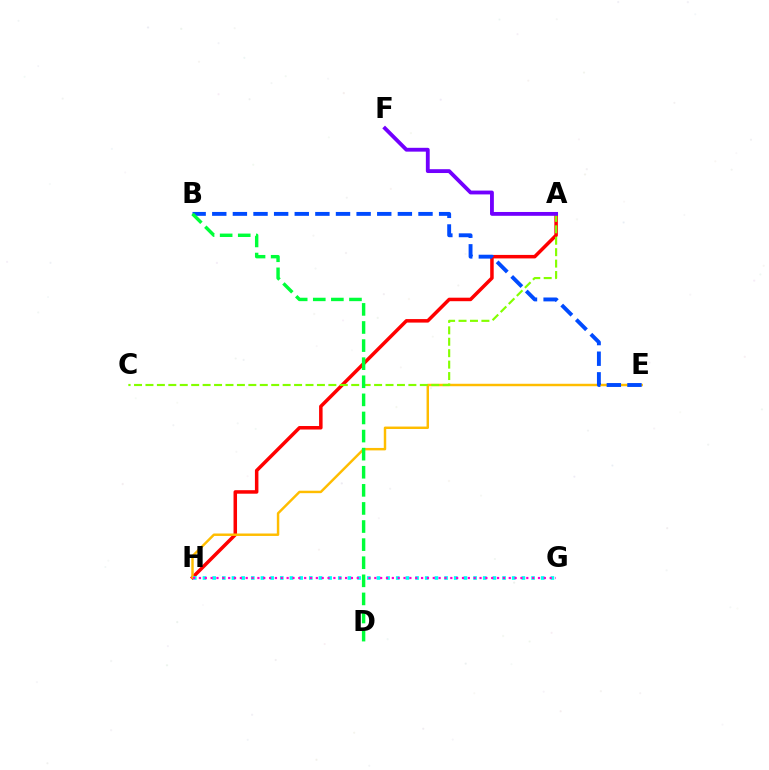{('A', 'H'): [{'color': '#ff0000', 'line_style': 'solid', 'thickness': 2.53}], ('E', 'H'): [{'color': '#ffbd00', 'line_style': 'solid', 'thickness': 1.76}], ('B', 'E'): [{'color': '#004bff', 'line_style': 'dashed', 'thickness': 2.8}], ('A', 'C'): [{'color': '#84ff00', 'line_style': 'dashed', 'thickness': 1.55}], ('G', 'H'): [{'color': '#00fff6', 'line_style': 'dotted', 'thickness': 2.63}, {'color': '#ff00cf', 'line_style': 'dotted', 'thickness': 1.59}], ('A', 'F'): [{'color': '#7200ff', 'line_style': 'solid', 'thickness': 2.76}], ('B', 'D'): [{'color': '#00ff39', 'line_style': 'dashed', 'thickness': 2.46}]}